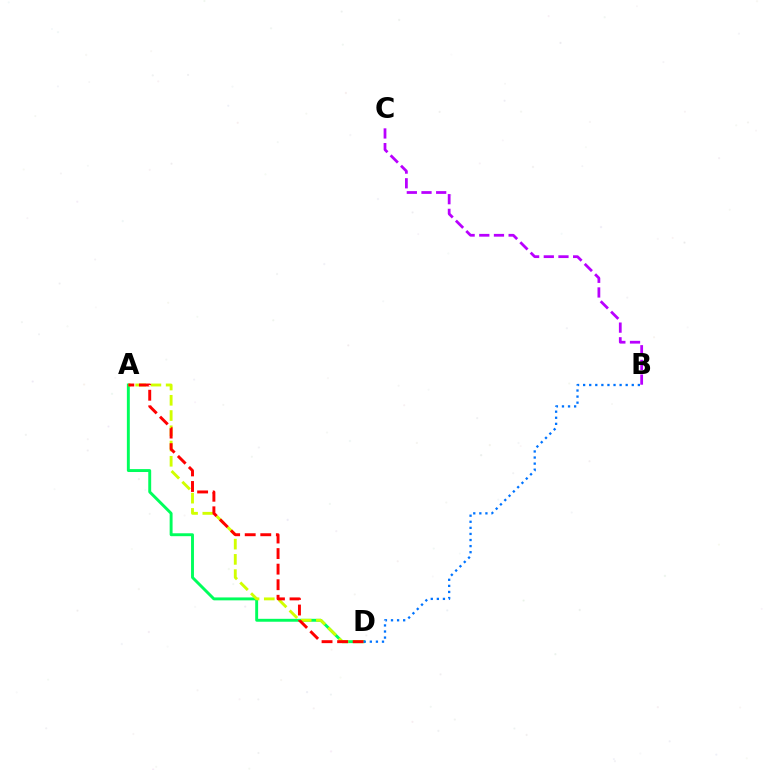{('A', 'D'): [{'color': '#00ff5c', 'line_style': 'solid', 'thickness': 2.1}, {'color': '#d1ff00', 'line_style': 'dashed', 'thickness': 2.07}, {'color': '#ff0000', 'line_style': 'dashed', 'thickness': 2.11}], ('B', 'C'): [{'color': '#b900ff', 'line_style': 'dashed', 'thickness': 1.99}], ('B', 'D'): [{'color': '#0074ff', 'line_style': 'dotted', 'thickness': 1.65}]}